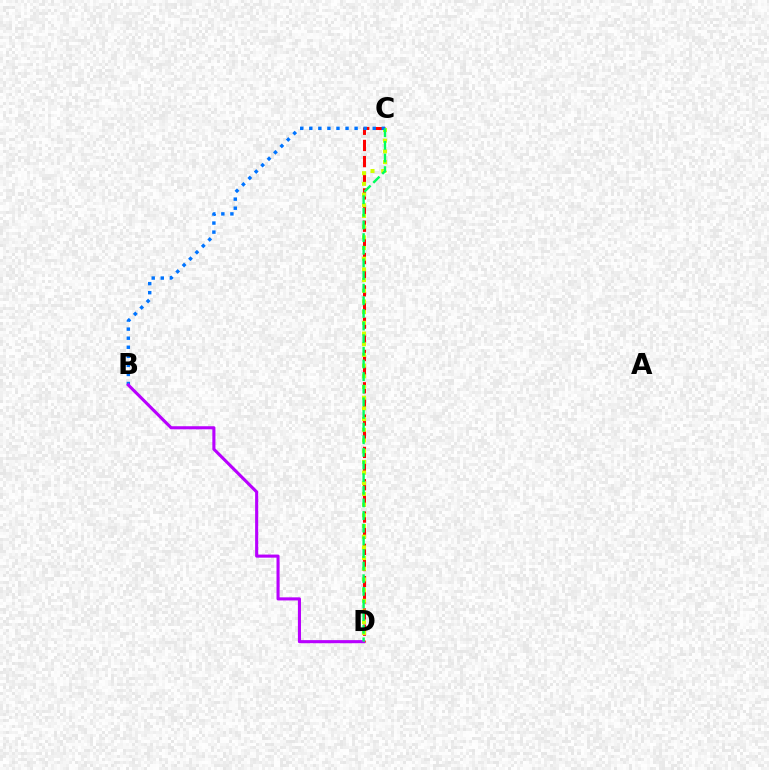{('C', 'D'): [{'color': '#ff0000', 'line_style': 'dashed', 'thickness': 2.19}, {'color': '#d1ff00', 'line_style': 'dotted', 'thickness': 2.9}, {'color': '#00ff5c', 'line_style': 'dashed', 'thickness': 1.72}], ('B', 'C'): [{'color': '#0074ff', 'line_style': 'dotted', 'thickness': 2.46}], ('B', 'D'): [{'color': '#b900ff', 'line_style': 'solid', 'thickness': 2.22}]}